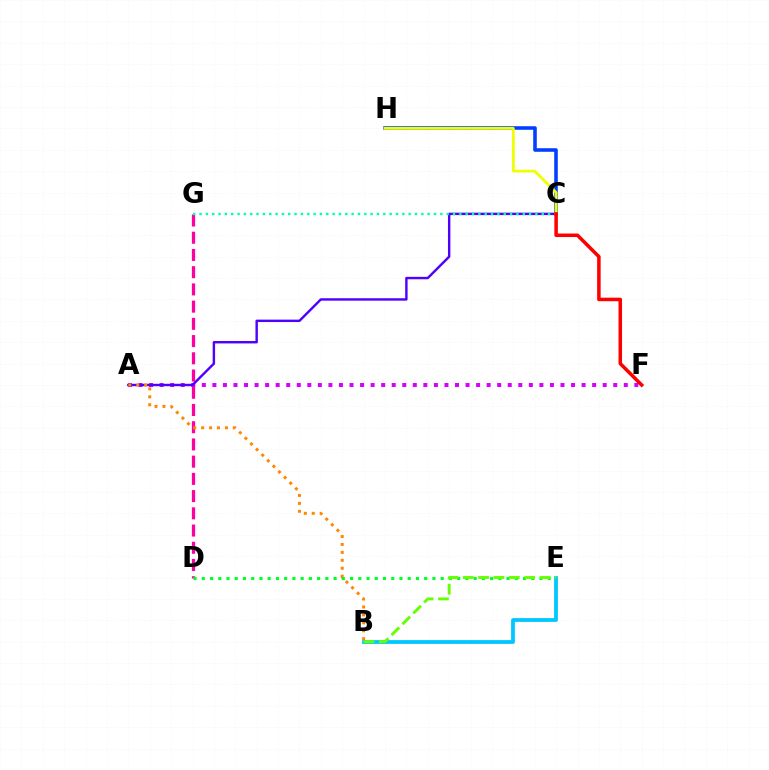{('B', 'E'): [{'color': '#00c7ff', 'line_style': 'solid', 'thickness': 2.72}, {'color': '#66ff00', 'line_style': 'dashed', 'thickness': 2.09}], ('A', 'F'): [{'color': '#d600ff', 'line_style': 'dotted', 'thickness': 2.87}], ('D', 'G'): [{'color': '#ff00a0', 'line_style': 'dashed', 'thickness': 2.34}], ('A', 'C'): [{'color': '#4f00ff', 'line_style': 'solid', 'thickness': 1.74}], ('C', 'G'): [{'color': '#00ffaf', 'line_style': 'dotted', 'thickness': 1.72}], ('D', 'E'): [{'color': '#00ff27', 'line_style': 'dotted', 'thickness': 2.24}], ('C', 'H'): [{'color': '#003fff', 'line_style': 'solid', 'thickness': 2.57}, {'color': '#eeff00', 'line_style': 'solid', 'thickness': 2.01}], ('C', 'F'): [{'color': '#ff0000', 'line_style': 'solid', 'thickness': 2.54}], ('A', 'B'): [{'color': '#ff8800', 'line_style': 'dotted', 'thickness': 2.15}]}